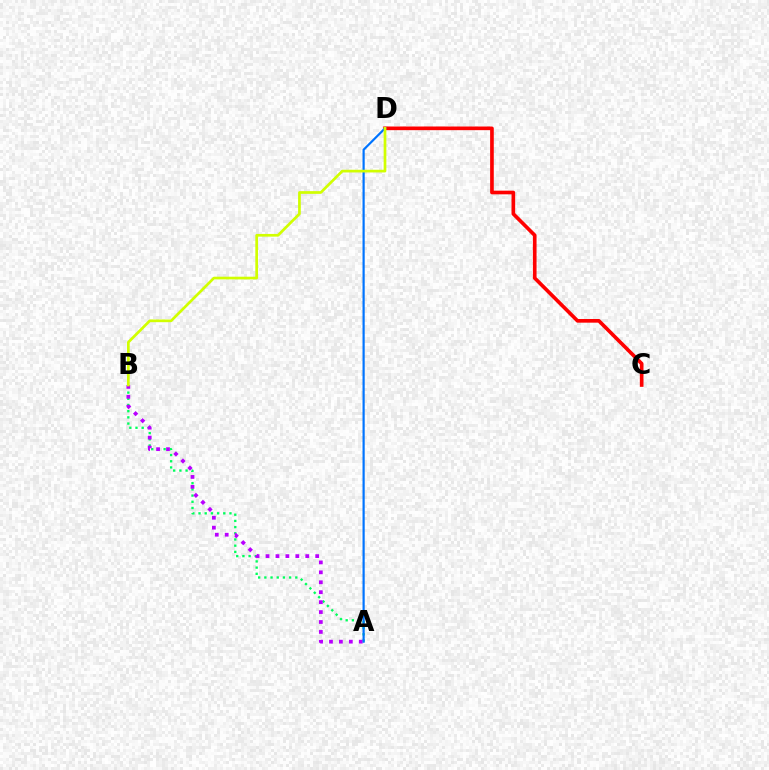{('A', 'B'): [{'color': '#00ff5c', 'line_style': 'dotted', 'thickness': 1.68}, {'color': '#b900ff', 'line_style': 'dotted', 'thickness': 2.7}], ('C', 'D'): [{'color': '#ff0000', 'line_style': 'solid', 'thickness': 2.63}], ('A', 'D'): [{'color': '#0074ff', 'line_style': 'solid', 'thickness': 1.58}], ('B', 'D'): [{'color': '#d1ff00', 'line_style': 'solid', 'thickness': 1.94}]}